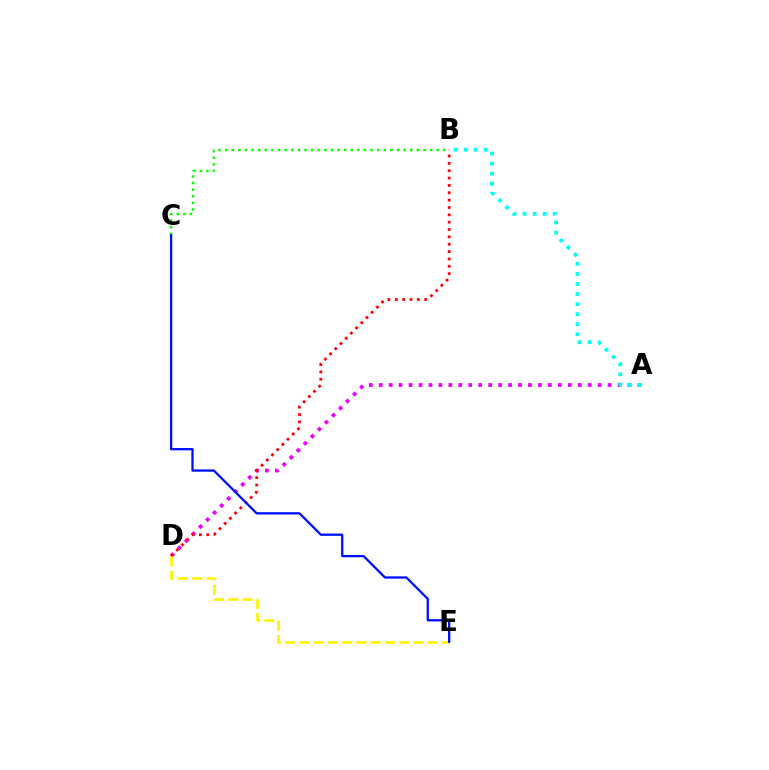{('A', 'D'): [{'color': '#ee00ff', 'line_style': 'dotted', 'thickness': 2.7}], ('B', 'D'): [{'color': '#ff0000', 'line_style': 'dotted', 'thickness': 2.0}], ('D', 'E'): [{'color': '#fcf500', 'line_style': 'dashed', 'thickness': 1.94}], ('A', 'B'): [{'color': '#00fff6', 'line_style': 'dotted', 'thickness': 2.73}], ('B', 'C'): [{'color': '#08ff00', 'line_style': 'dotted', 'thickness': 1.8}], ('C', 'E'): [{'color': '#0010ff', 'line_style': 'solid', 'thickness': 1.66}]}